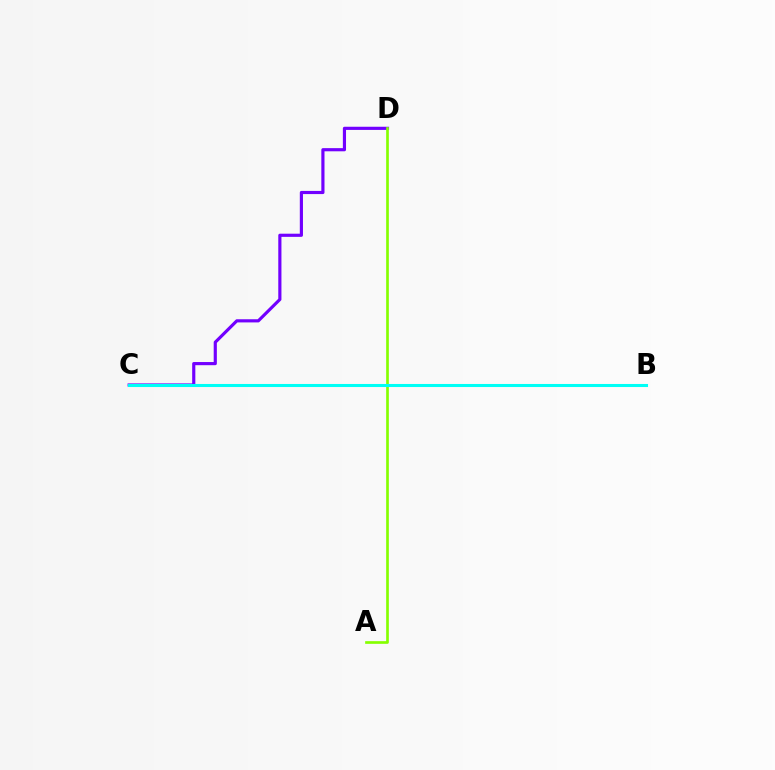{('C', 'D'): [{'color': '#7200ff', 'line_style': 'solid', 'thickness': 2.27}], ('B', 'C'): [{'color': '#ff0000', 'line_style': 'dotted', 'thickness': 1.92}, {'color': '#00fff6', 'line_style': 'solid', 'thickness': 2.2}], ('A', 'D'): [{'color': '#84ff00', 'line_style': 'solid', 'thickness': 1.92}]}